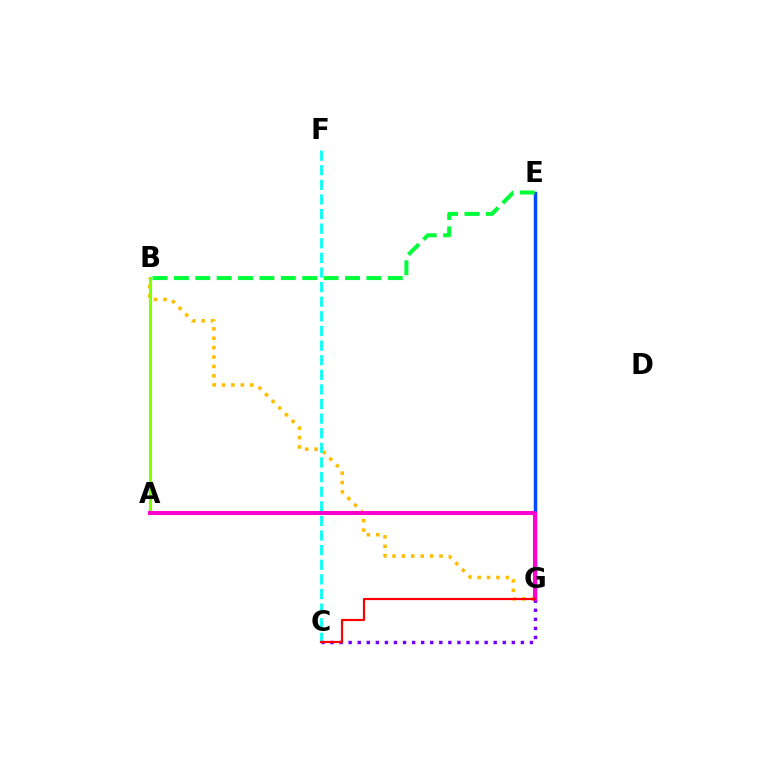{('B', 'G'): [{'color': '#ffbd00', 'line_style': 'dotted', 'thickness': 2.55}], ('C', 'F'): [{'color': '#00fff6', 'line_style': 'dashed', 'thickness': 1.99}], ('A', 'B'): [{'color': '#84ff00', 'line_style': 'solid', 'thickness': 2.25}], ('C', 'G'): [{'color': '#7200ff', 'line_style': 'dotted', 'thickness': 2.46}, {'color': '#ff0000', 'line_style': 'solid', 'thickness': 1.57}], ('E', 'G'): [{'color': '#004bff', 'line_style': 'solid', 'thickness': 2.5}], ('A', 'G'): [{'color': '#ff00cf', 'line_style': 'solid', 'thickness': 2.9}], ('B', 'E'): [{'color': '#00ff39', 'line_style': 'dashed', 'thickness': 2.91}]}